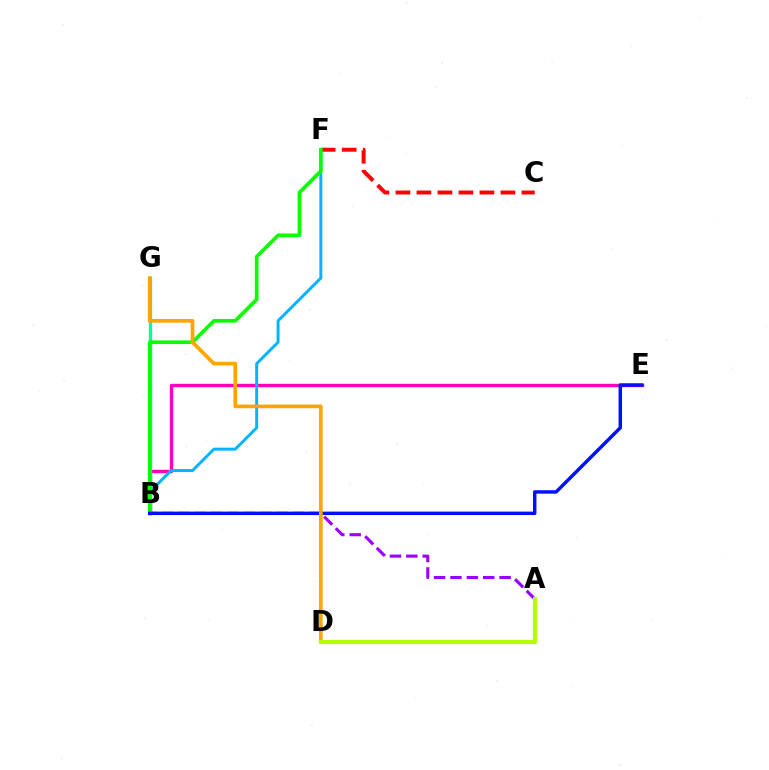{('B', 'E'): [{'color': '#ff00bd', 'line_style': 'solid', 'thickness': 2.43}, {'color': '#0010ff', 'line_style': 'solid', 'thickness': 2.47}], ('B', 'F'): [{'color': '#00b5ff', 'line_style': 'solid', 'thickness': 2.13}, {'color': '#08ff00', 'line_style': 'solid', 'thickness': 2.63}], ('A', 'B'): [{'color': '#9b00ff', 'line_style': 'dashed', 'thickness': 2.23}], ('C', 'F'): [{'color': '#ff0000', 'line_style': 'dashed', 'thickness': 2.85}], ('B', 'G'): [{'color': '#00ff9d', 'line_style': 'solid', 'thickness': 2.4}], ('D', 'G'): [{'color': '#ffa500', 'line_style': 'solid', 'thickness': 2.66}], ('A', 'D'): [{'color': '#b3ff00', 'line_style': 'solid', 'thickness': 2.97}]}